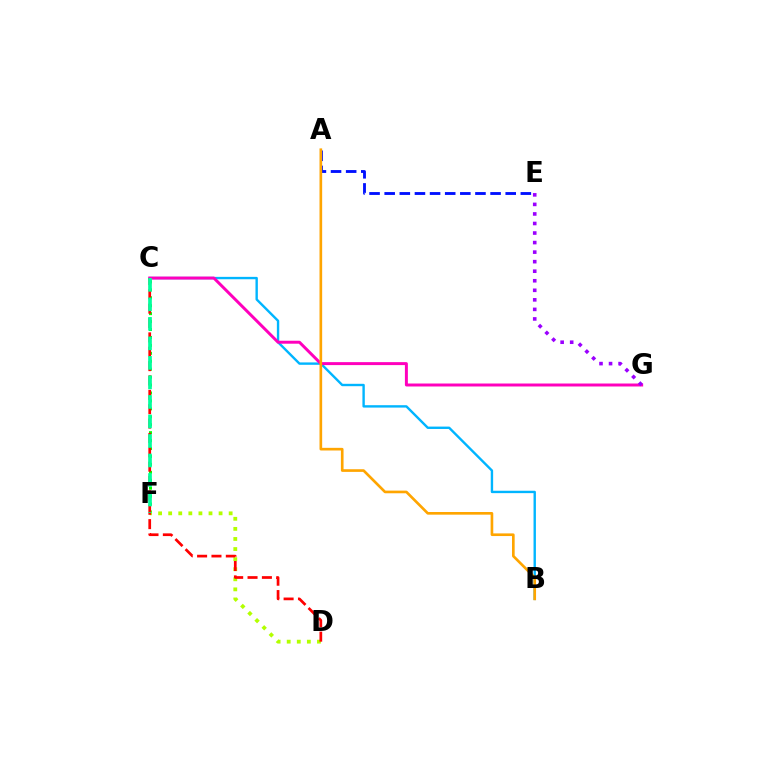{('B', 'C'): [{'color': '#00b5ff', 'line_style': 'solid', 'thickness': 1.72}], ('C', 'G'): [{'color': '#ff00bd', 'line_style': 'solid', 'thickness': 2.14}], ('A', 'E'): [{'color': '#0010ff', 'line_style': 'dashed', 'thickness': 2.06}], ('C', 'F'): [{'color': '#08ff00', 'line_style': 'dotted', 'thickness': 2.16}, {'color': '#00ff9d', 'line_style': 'dashed', 'thickness': 2.65}], ('D', 'F'): [{'color': '#b3ff00', 'line_style': 'dotted', 'thickness': 2.74}], ('E', 'G'): [{'color': '#9b00ff', 'line_style': 'dotted', 'thickness': 2.59}], ('A', 'B'): [{'color': '#ffa500', 'line_style': 'solid', 'thickness': 1.91}], ('C', 'D'): [{'color': '#ff0000', 'line_style': 'dashed', 'thickness': 1.95}]}